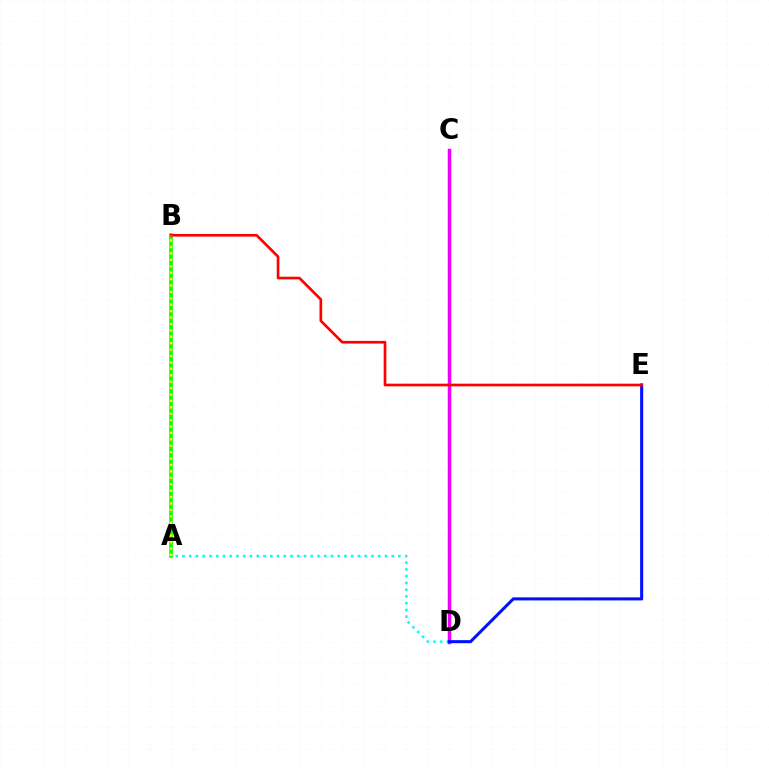{('C', 'D'): [{'color': '#ee00ff', 'line_style': 'solid', 'thickness': 2.52}], ('A', 'D'): [{'color': '#00fff6', 'line_style': 'dotted', 'thickness': 1.83}], ('D', 'E'): [{'color': '#0010ff', 'line_style': 'solid', 'thickness': 2.19}], ('A', 'B'): [{'color': '#08ff00', 'line_style': 'solid', 'thickness': 2.61}, {'color': '#fcf500', 'line_style': 'dotted', 'thickness': 1.74}], ('B', 'E'): [{'color': '#ff0000', 'line_style': 'solid', 'thickness': 1.92}]}